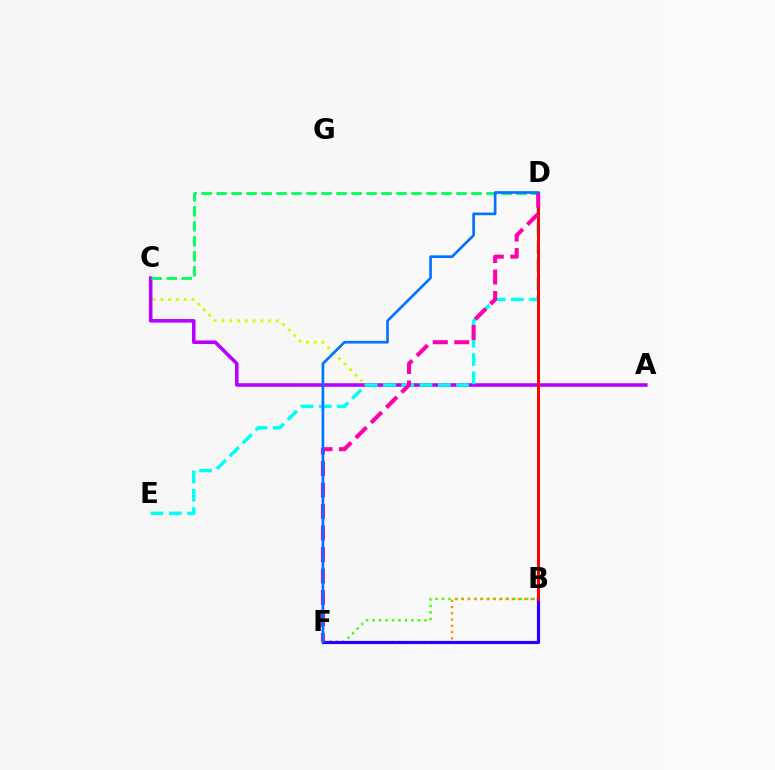{('B', 'F'): [{'color': '#3dff00', 'line_style': 'dotted', 'thickness': 1.76}, {'color': '#ff9400', 'line_style': 'dotted', 'thickness': 1.7}, {'color': '#2500ff', 'line_style': 'solid', 'thickness': 2.28}], ('A', 'C'): [{'color': '#d1ff00', 'line_style': 'dotted', 'thickness': 2.11}, {'color': '#b900ff', 'line_style': 'solid', 'thickness': 2.57}], ('C', 'D'): [{'color': '#00ff5c', 'line_style': 'dashed', 'thickness': 2.04}], ('D', 'E'): [{'color': '#00fff6', 'line_style': 'dashed', 'thickness': 2.48}], ('B', 'D'): [{'color': '#ff0000', 'line_style': 'solid', 'thickness': 2.14}], ('D', 'F'): [{'color': '#ff00ac', 'line_style': 'dashed', 'thickness': 2.92}, {'color': '#0074ff', 'line_style': 'solid', 'thickness': 1.92}]}